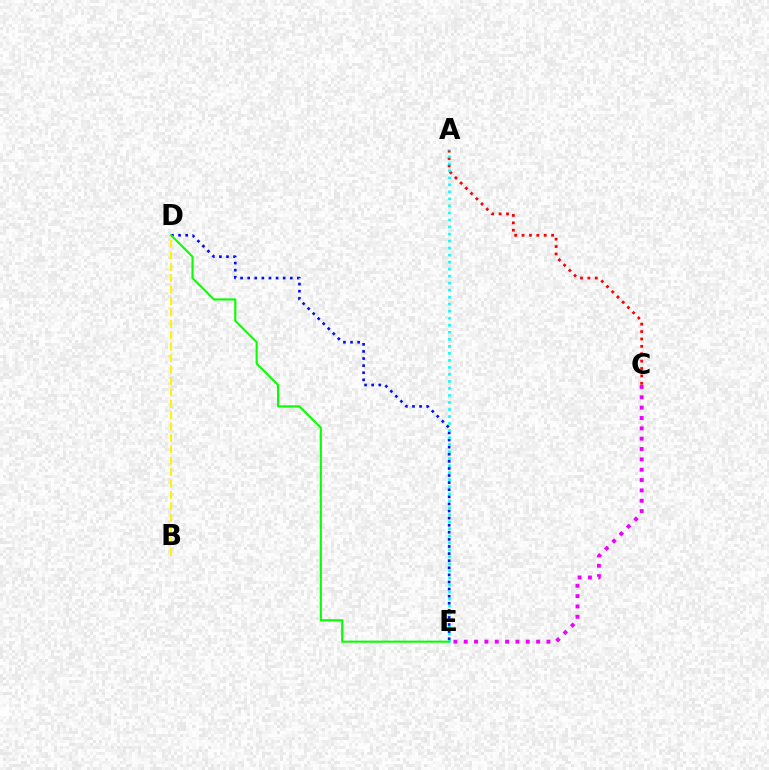{('C', 'E'): [{'color': '#ee00ff', 'line_style': 'dotted', 'thickness': 2.81}], ('D', 'E'): [{'color': '#0010ff', 'line_style': 'dotted', 'thickness': 1.93}, {'color': '#08ff00', 'line_style': 'solid', 'thickness': 1.5}], ('A', 'C'): [{'color': '#ff0000', 'line_style': 'dotted', 'thickness': 2.01}], ('B', 'D'): [{'color': '#fcf500', 'line_style': 'dashed', 'thickness': 1.55}], ('A', 'E'): [{'color': '#00fff6', 'line_style': 'dotted', 'thickness': 1.91}]}